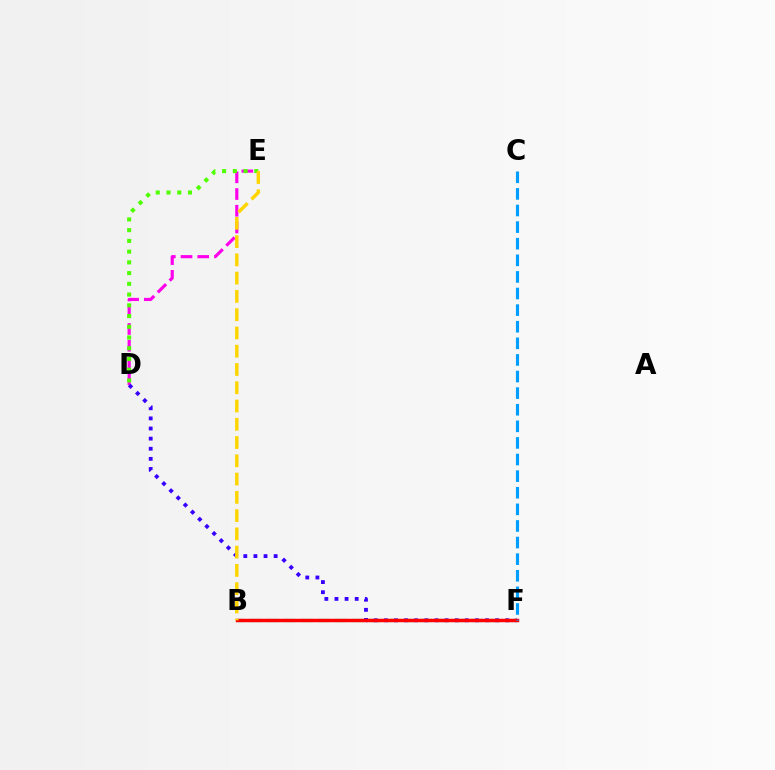{('D', 'E'): [{'color': '#ff00ed', 'line_style': 'dashed', 'thickness': 2.27}, {'color': '#4fff00', 'line_style': 'dotted', 'thickness': 2.92}], ('B', 'F'): [{'color': '#00ff86', 'line_style': 'dashed', 'thickness': 2.32}, {'color': '#ff0000', 'line_style': 'solid', 'thickness': 2.49}], ('D', 'F'): [{'color': '#3700ff', 'line_style': 'dotted', 'thickness': 2.75}], ('C', 'F'): [{'color': '#009eff', 'line_style': 'dashed', 'thickness': 2.26}], ('B', 'E'): [{'color': '#ffd500', 'line_style': 'dashed', 'thickness': 2.48}]}